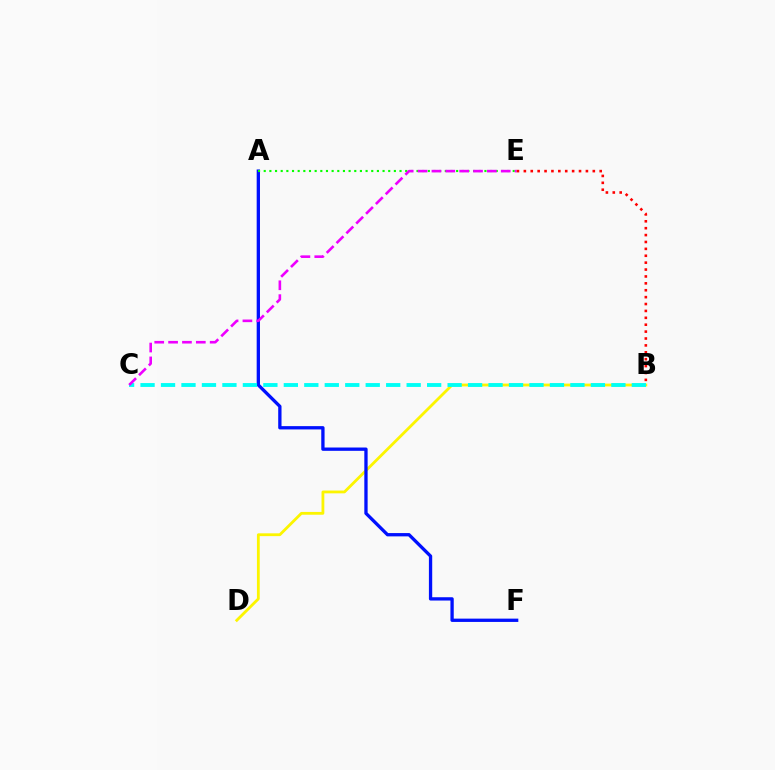{('B', 'D'): [{'color': '#fcf500', 'line_style': 'solid', 'thickness': 2.02}], ('A', 'F'): [{'color': '#0010ff', 'line_style': 'solid', 'thickness': 2.38}], ('B', 'C'): [{'color': '#00fff6', 'line_style': 'dashed', 'thickness': 2.78}], ('A', 'E'): [{'color': '#08ff00', 'line_style': 'dotted', 'thickness': 1.54}], ('C', 'E'): [{'color': '#ee00ff', 'line_style': 'dashed', 'thickness': 1.88}], ('B', 'E'): [{'color': '#ff0000', 'line_style': 'dotted', 'thickness': 1.87}]}